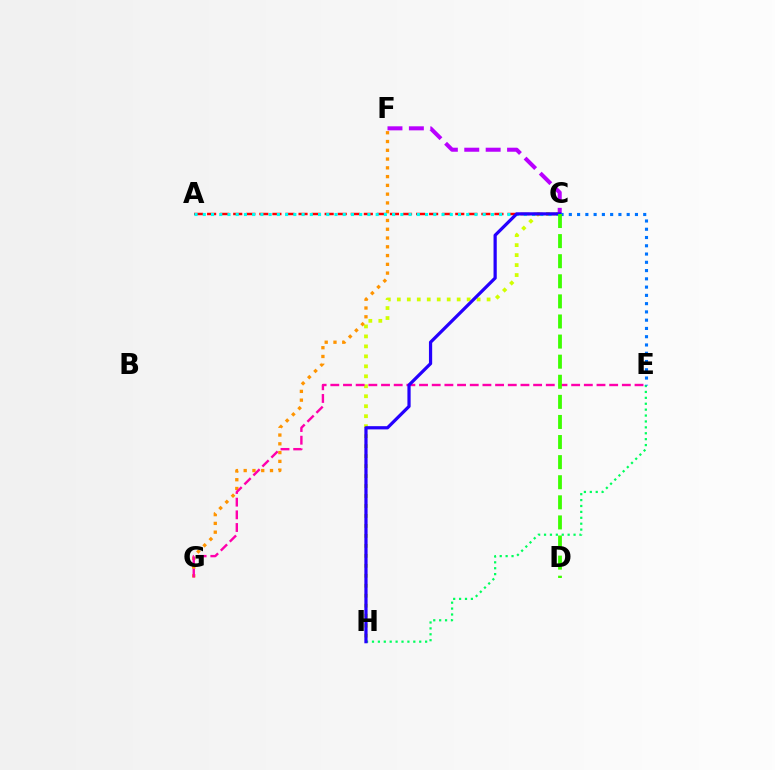{('F', 'G'): [{'color': '#ff9400', 'line_style': 'dotted', 'thickness': 2.38}], ('C', 'H'): [{'color': '#d1ff00', 'line_style': 'dotted', 'thickness': 2.71}, {'color': '#2500ff', 'line_style': 'solid', 'thickness': 2.32}], ('E', 'H'): [{'color': '#00ff5c', 'line_style': 'dotted', 'thickness': 1.6}], ('A', 'C'): [{'color': '#ff0000', 'line_style': 'dashed', 'thickness': 1.77}, {'color': '#00fff6', 'line_style': 'dotted', 'thickness': 2.24}], ('E', 'G'): [{'color': '#ff00ac', 'line_style': 'dashed', 'thickness': 1.72}], ('C', 'F'): [{'color': '#b900ff', 'line_style': 'dashed', 'thickness': 2.91}], ('C', 'E'): [{'color': '#0074ff', 'line_style': 'dotted', 'thickness': 2.25}], ('C', 'D'): [{'color': '#3dff00', 'line_style': 'dashed', 'thickness': 2.73}]}